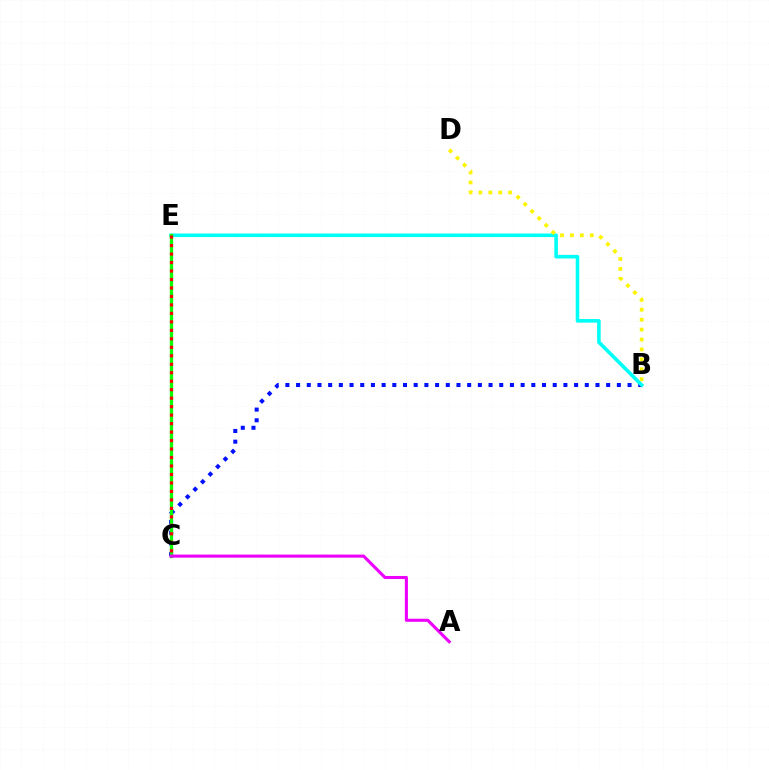{('B', 'C'): [{'color': '#0010ff', 'line_style': 'dotted', 'thickness': 2.91}], ('B', 'E'): [{'color': '#00fff6', 'line_style': 'solid', 'thickness': 2.58}], ('C', 'E'): [{'color': '#08ff00', 'line_style': 'solid', 'thickness': 2.37}, {'color': '#ff0000', 'line_style': 'dotted', 'thickness': 2.3}], ('B', 'D'): [{'color': '#fcf500', 'line_style': 'dotted', 'thickness': 2.7}], ('A', 'C'): [{'color': '#ee00ff', 'line_style': 'solid', 'thickness': 2.22}]}